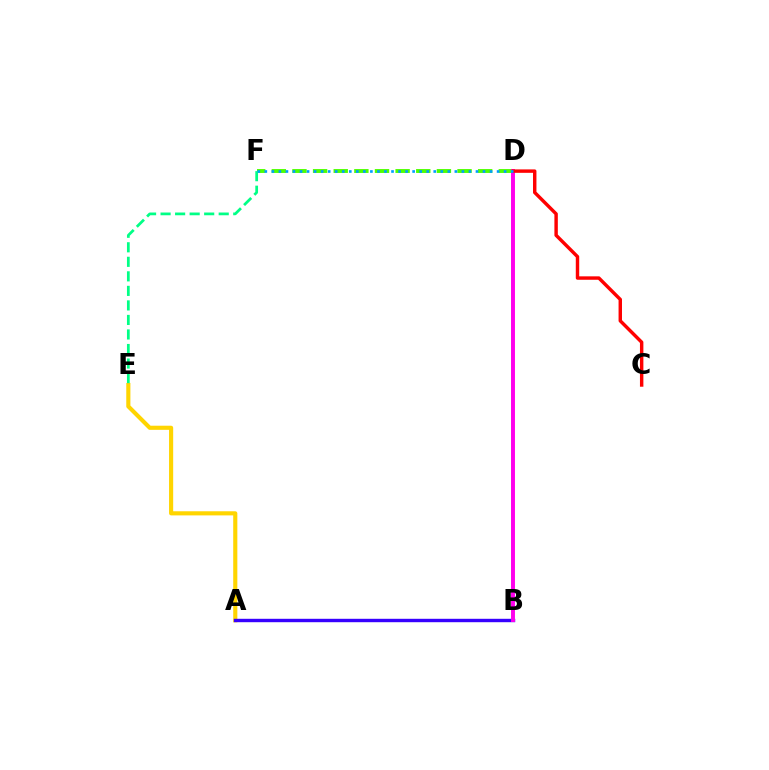{('A', 'E'): [{'color': '#ffd500', 'line_style': 'solid', 'thickness': 2.97}], ('A', 'B'): [{'color': '#3700ff', 'line_style': 'solid', 'thickness': 2.45}], ('D', 'F'): [{'color': '#4fff00', 'line_style': 'dashed', 'thickness': 2.8}, {'color': '#009eff', 'line_style': 'dotted', 'thickness': 1.91}], ('E', 'F'): [{'color': '#00ff86', 'line_style': 'dashed', 'thickness': 1.97}], ('B', 'D'): [{'color': '#ff00ed', 'line_style': 'solid', 'thickness': 2.84}], ('C', 'D'): [{'color': '#ff0000', 'line_style': 'solid', 'thickness': 2.47}]}